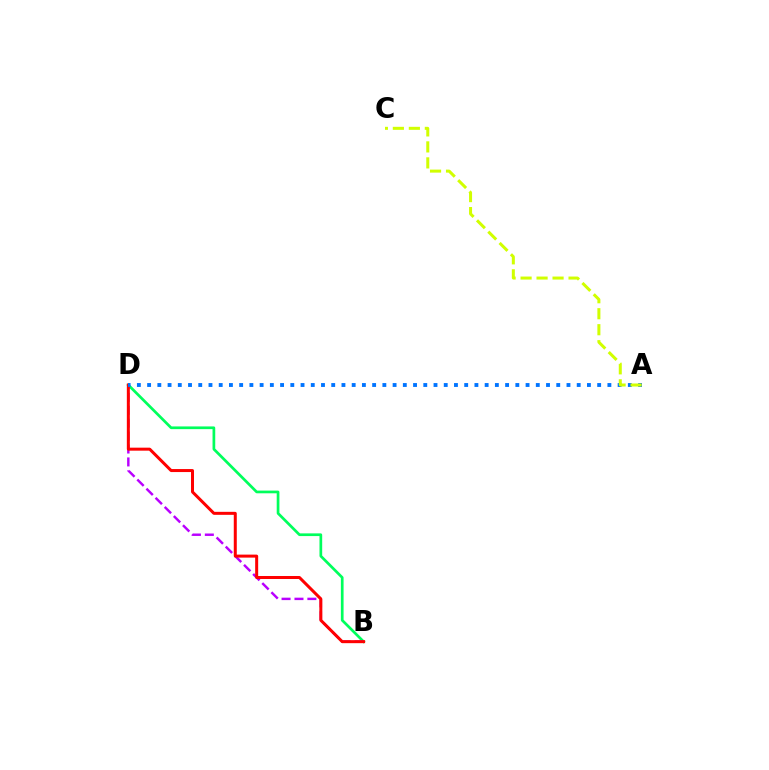{('B', 'D'): [{'color': '#00ff5c', 'line_style': 'solid', 'thickness': 1.95}, {'color': '#b900ff', 'line_style': 'dashed', 'thickness': 1.75}, {'color': '#ff0000', 'line_style': 'solid', 'thickness': 2.16}], ('A', 'D'): [{'color': '#0074ff', 'line_style': 'dotted', 'thickness': 2.78}], ('A', 'C'): [{'color': '#d1ff00', 'line_style': 'dashed', 'thickness': 2.17}]}